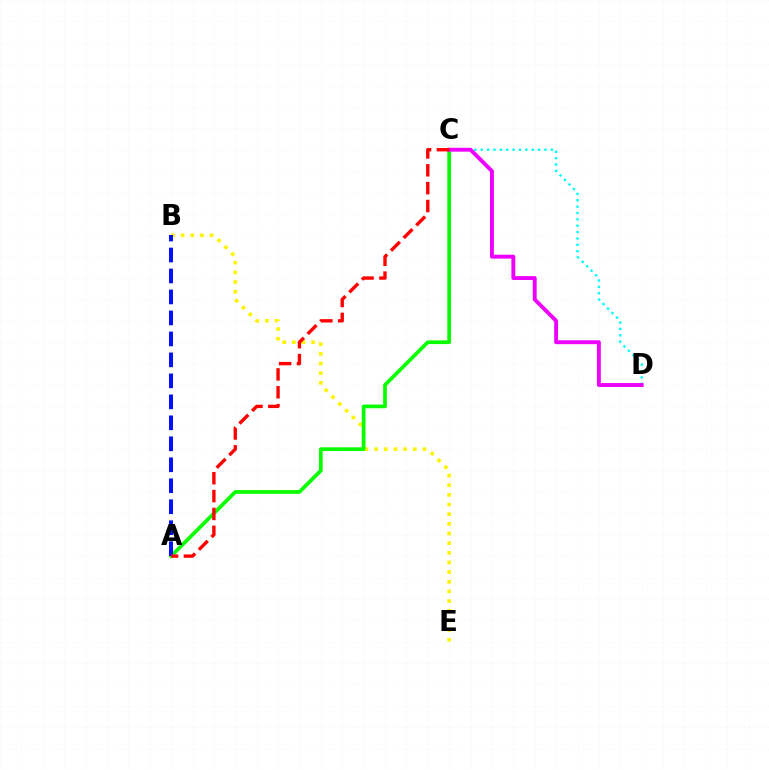{('B', 'E'): [{'color': '#fcf500', 'line_style': 'dotted', 'thickness': 2.62}], ('C', 'D'): [{'color': '#00fff6', 'line_style': 'dotted', 'thickness': 1.73}, {'color': '#ee00ff', 'line_style': 'solid', 'thickness': 2.8}], ('A', 'C'): [{'color': '#08ff00', 'line_style': 'solid', 'thickness': 2.67}, {'color': '#ff0000', 'line_style': 'dashed', 'thickness': 2.43}], ('A', 'B'): [{'color': '#0010ff', 'line_style': 'dashed', 'thickness': 2.85}]}